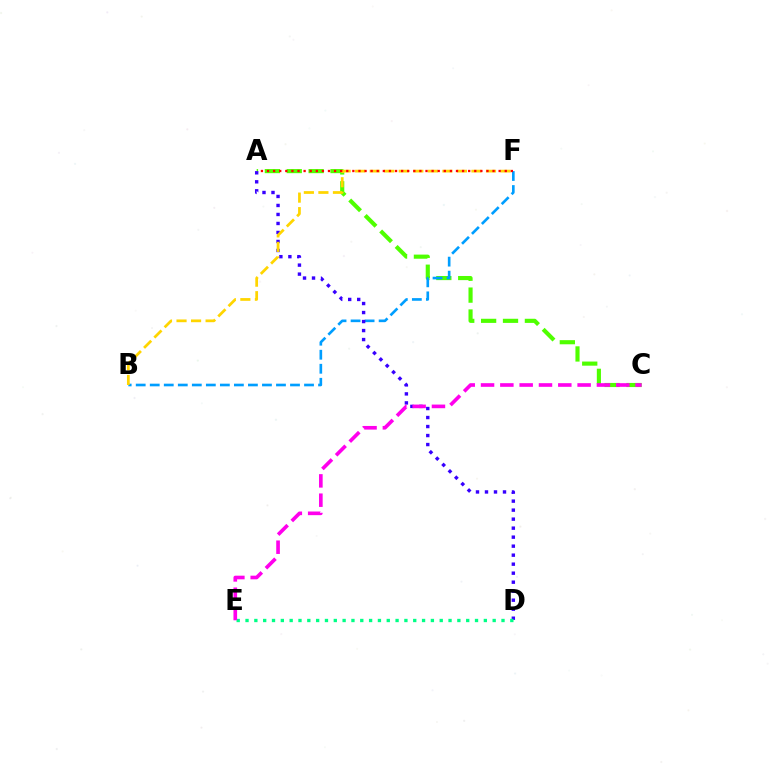{('A', 'C'): [{'color': '#4fff00', 'line_style': 'dashed', 'thickness': 2.97}], ('B', 'F'): [{'color': '#009eff', 'line_style': 'dashed', 'thickness': 1.91}, {'color': '#ffd500', 'line_style': 'dashed', 'thickness': 1.98}], ('A', 'D'): [{'color': '#3700ff', 'line_style': 'dotted', 'thickness': 2.45}], ('D', 'E'): [{'color': '#00ff86', 'line_style': 'dotted', 'thickness': 2.4}], ('A', 'F'): [{'color': '#ff0000', 'line_style': 'dotted', 'thickness': 1.66}], ('C', 'E'): [{'color': '#ff00ed', 'line_style': 'dashed', 'thickness': 2.62}]}